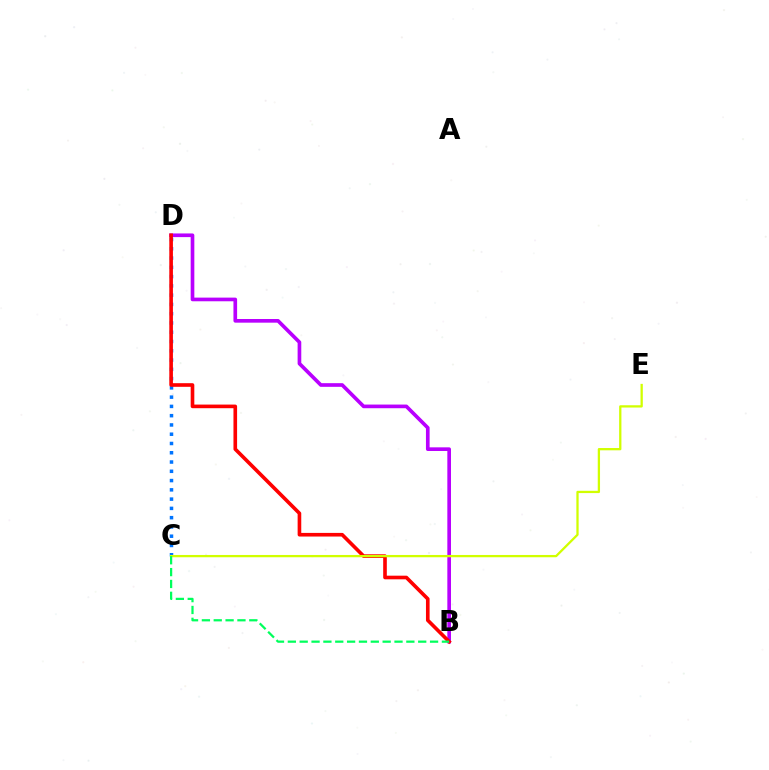{('B', 'D'): [{'color': '#b900ff', 'line_style': 'solid', 'thickness': 2.64}, {'color': '#ff0000', 'line_style': 'solid', 'thickness': 2.61}], ('C', 'D'): [{'color': '#0074ff', 'line_style': 'dotted', 'thickness': 2.52}], ('C', 'E'): [{'color': '#d1ff00', 'line_style': 'solid', 'thickness': 1.64}], ('B', 'C'): [{'color': '#00ff5c', 'line_style': 'dashed', 'thickness': 1.61}]}